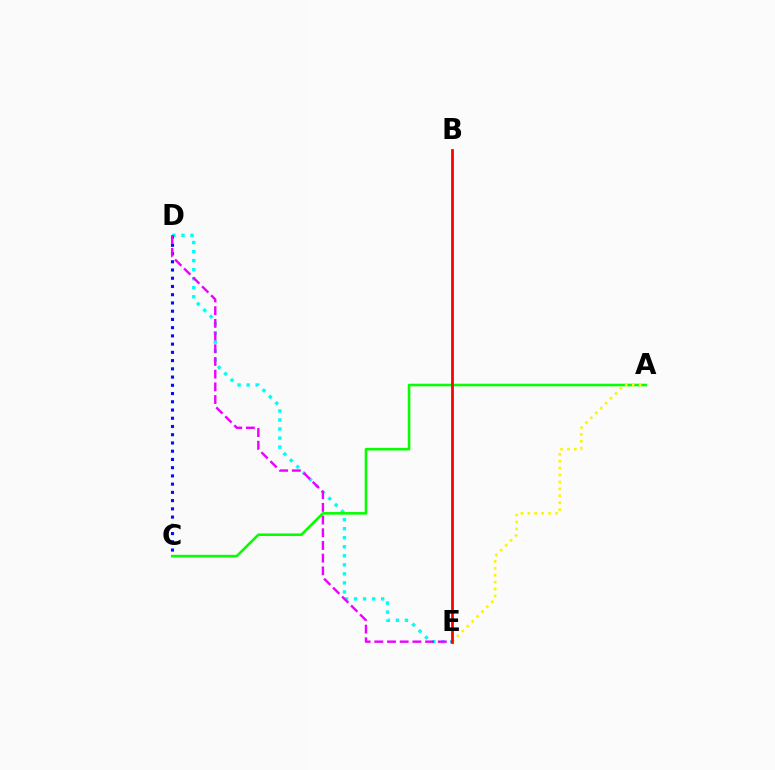{('D', 'E'): [{'color': '#00fff6', 'line_style': 'dotted', 'thickness': 2.45}, {'color': '#ee00ff', 'line_style': 'dashed', 'thickness': 1.72}], ('A', 'C'): [{'color': '#08ff00', 'line_style': 'solid', 'thickness': 1.86}], ('A', 'E'): [{'color': '#fcf500', 'line_style': 'dotted', 'thickness': 1.88}], ('C', 'D'): [{'color': '#0010ff', 'line_style': 'dotted', 'thickness': 2.24}], ('B', 'E'): [{'color': '#ff0000', 'line_style': 'solid', 'thickness': 1.99}]}